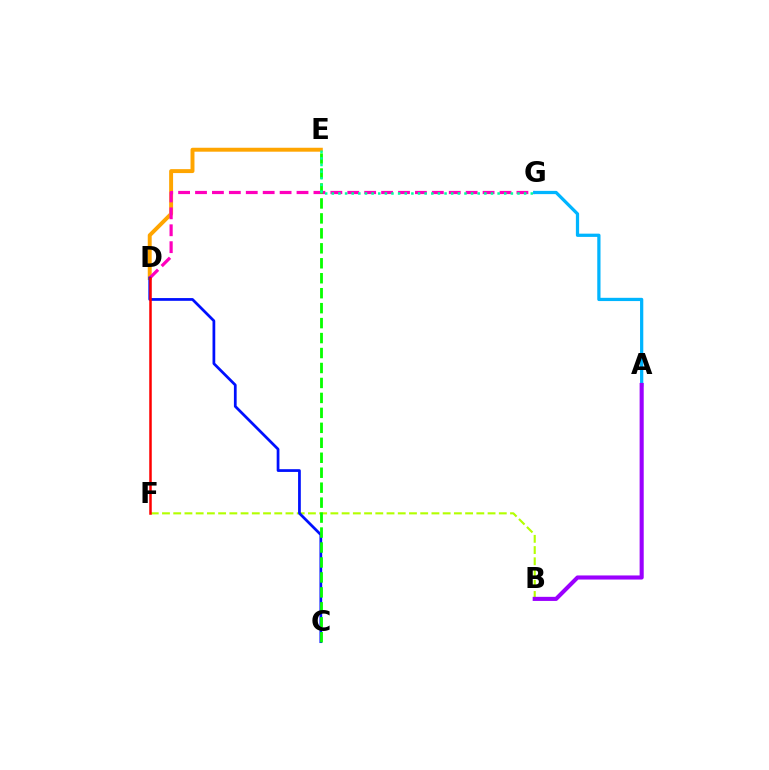{('D', 'E'): [{'color': '#ffa500', 'line_style': 'solid', 'thickness': 2.83}], ('D', 'G'): [{'color': '#ff00bd', 'line_style': 'dashed', 'thickness': 2.3}], ('B', 'F'): [{'color': '#b3ff00', 'line_style': 'dashed', 'thickness': 1.53}], ('C', 'D'): [{'color': '#0010ff', 'line_style': 'solid', 'thickness': 1.97}], ('D', 'F'): [{'color': '#ff0000', 'line_style': 'solid', 'thickness': 1.8}], ('C', 'E'): [{'color': '#08ff00', 'line_style': 'dashed', 'thickness': 2.03}], ('E', 'G'): [{'color': '#00ff9d', 'line_style': 'dotted', 'thickness': 1.8}], ('A', 'G'): [{'color': '#00b5ff', 'line_style': 'solid', 'thickness': 2.34}], ('A', 'B'): [{'color': '#9b00ff', 'line_style': 'solid', 'thickness': 2.95}]}